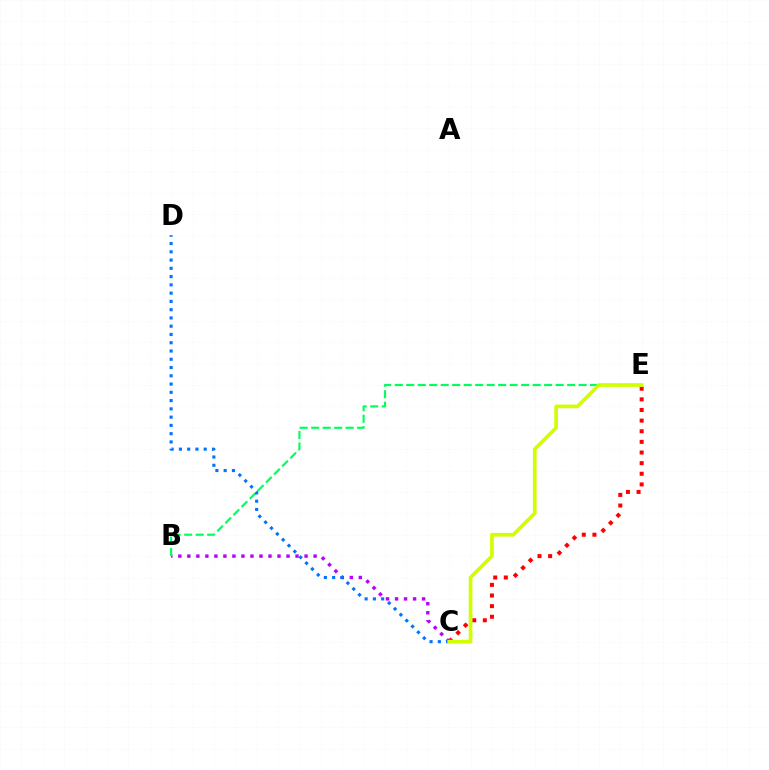{('B', 'C'): [{'color': '#b900ff', 'line_style': 'dotted', 'thickness': 2.45}], ('C', 'E'): [{'color': '#ff0000', 'line_style': 'dotted', 'thickness': 2.89}, {'color': '#d1ff00', 'line_style': 'solid', 'thickness': 2.65}], ('B', 'E'): [{'color': '#00ff5c', 'line_style': 'dashed', 'thickness': 1.56}], ('C', 'D'): [{'color': '#0074ff', 'line_style': 'dotted', 'thickness': 2.25}]}